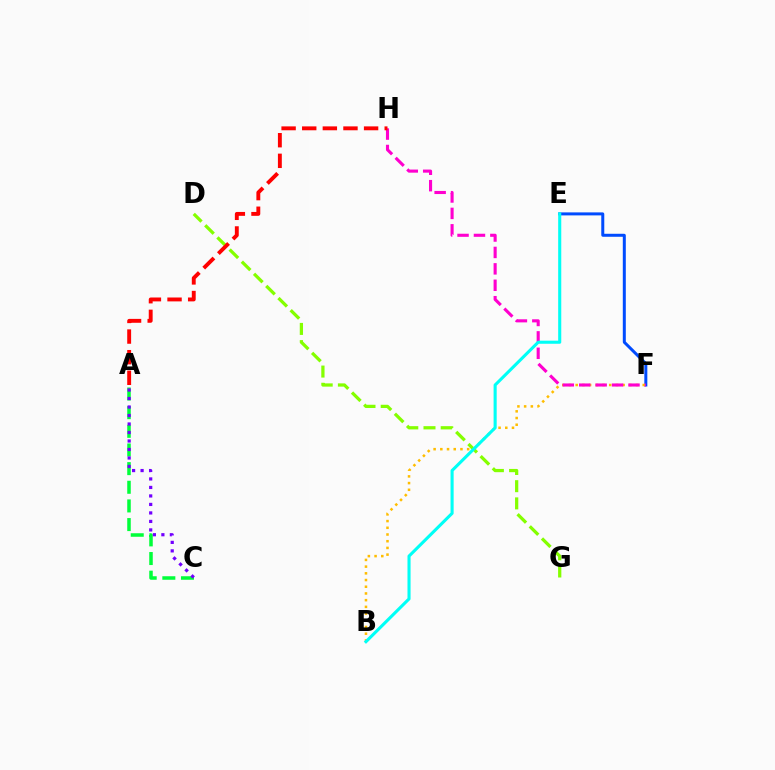{('E', 'F'): [{'color': '#004bff', 'line_style': 'solid', 'thickness': 2.16}], ('D', 'G'): [{'color': '#84ff00', 'line_style': 'dashed', 'thickness': 2.34}], ('B', 'F'): [{'color': '#ffbd00', 'line_style': 'dotted', 'thickness': 1.82}], ('F', 'H'): [{'color': '#ff00cf', 'line_style': 'dashed', 'thickness': 2.23}], ('A', 'H'): [{'color': '#ff0000', 'line_style': 'dashed', 'thickness': 2.8}], ('B', 'E'): [{'color': '#00fff6', 'line_style': 'solid', 'thickness': 2.22}], ('A', 'C'): [{'color': '#00ff39', 'line_style': 'dashed', 'thickness': 2.53}, {'color': '#7200ff', 'line_style': 'dotted', 'thickness': 2.31}]}